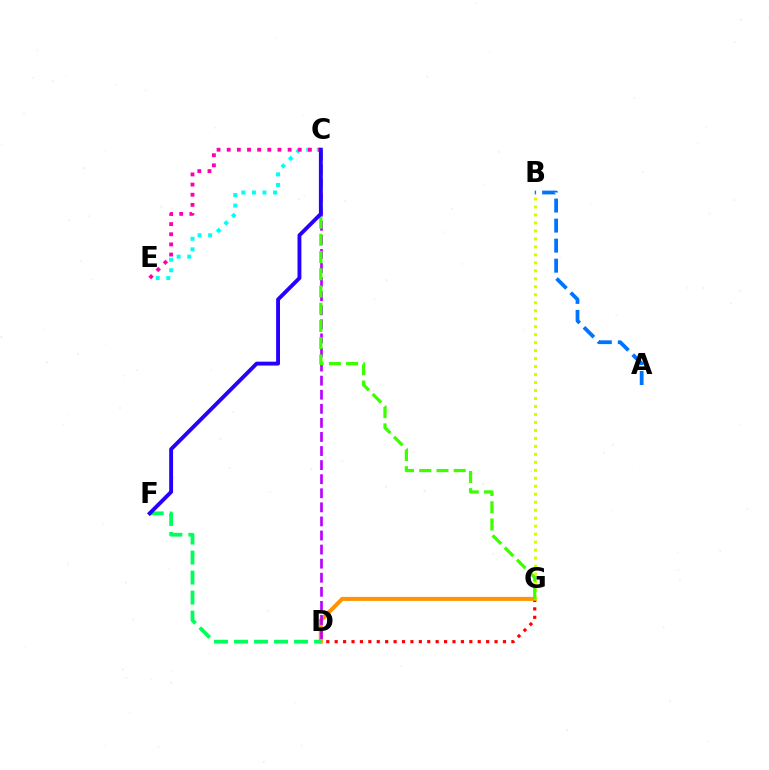{('D', 'G'): [{'color': '#ff0000', 'line_style': 'dotted', 'thickness': 2.29}, {'color': '#ff9400', 'line_style': 'solid', 'thickness': 2.89}], ('B', 'G'): [{'color': '#d1ff00', 'line_style': 'dotted', 'thickness': 2.17}], ('A', 'B'): [{'color': '#0074ff', 'line_style': 'dashed', 'thickness': 2.72}], ('C', 'E'): [{'color': '#00fff6', 'line_style': 'dotted', 'thickness': 2.87}, {'color': '#ff00ac', 'line_style': 'dotted', 'thickness': 2.76}], ('C', 'D'): [{'color': '#b900ff', 'line_style': 'dashed', 'thickness': 1.91}], ('C', 'G'): [{'color': '#3dff00', 'line_style': 'dashed', 'thickness': 2.34}], ('D', 'F'): [{'color': '#00ff5c', 'line_style': 'dashed', 'thickness': 2.72}], ('C', 'F'): [{'color': '#2500ff', 'line_style': 'solid', 'thickness': 2.79}]}